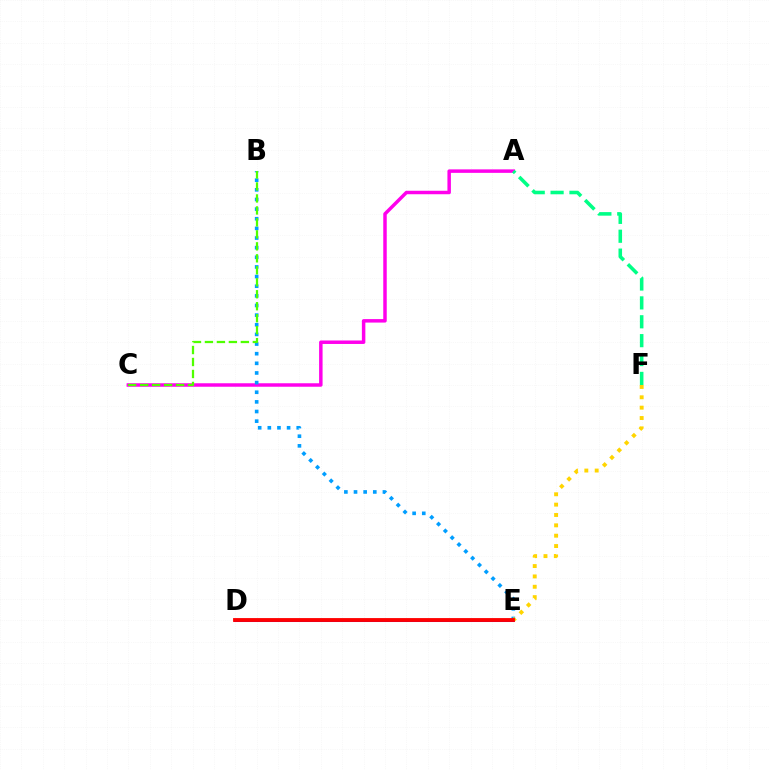{('A', 'C'): [{'color': '#ff00ed', 'line_style': 'solid', 'thickness': 2.51}], ('B', 'E'): [{'color': '#009eff', 'line_style': 'dotted', 'thickness': 2.62}], ('D', 'E'): [{'color': '#3700ff', 'line_style': 'solid', 'thickness': 2.17}, {'color': '#ff0000', 'line_style': 'solid', 'thickness': 2.76}], ('B', 'C'): [{'color': '#4fff00', 'line_style': 'dashed', 'thickness': 1.63}], ('E', 'F'): [{'color': '#ffd500', 'line_style': 'dotted', 'thickness': 2.81}], ('A', 'F'): [{'color': '#00ff86', 'line_style': 'dashed', 'thickness': 2.56}]}